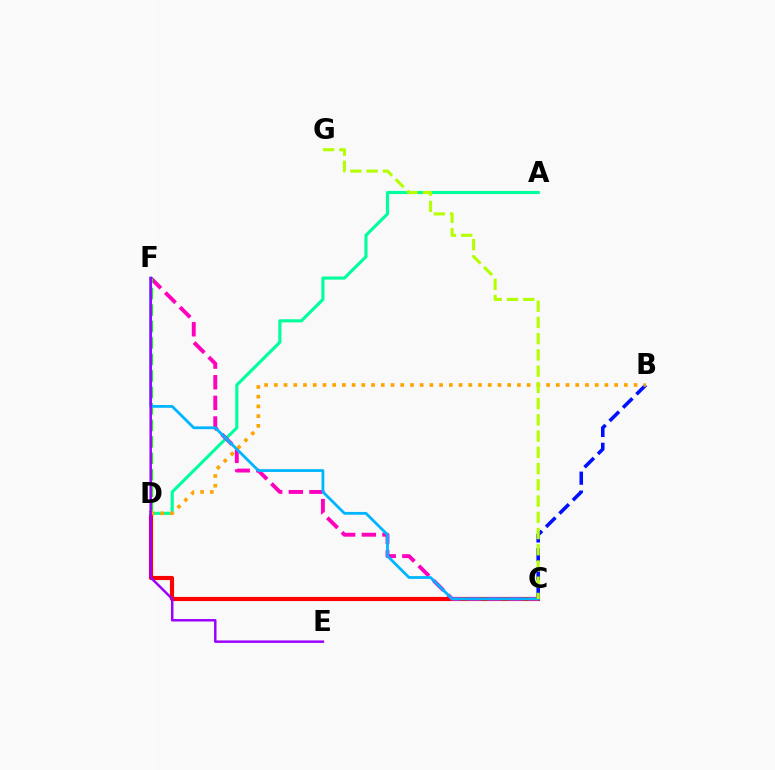{('B', 'C'): [{'color': '#0010ff', 'line_style': 'dashed', 'thickness': 2.57}], ('C', 'D'): [{'color': '#ff0000', 'line_style': 'solid', 'thickness': 2.97}], ('A', 'D'): [{'color': '#00ff9d', 'line_style': 'solid', 'thickness': 2.26}], ('C', 'F'): [{'color': '#ff00bd', 'line_style': 'dashed', 'thickness': 2.8}, {'color': '#00b5ff', 'line_style': 'solid', 'thickness': 2.01}], ('D', 'F'): [{'color': '#08ff00', 'line_style': 'dashed', 'thickness': 2.24}], ('B', 'D'): [{'color': '#ffa500', 'line_style': 'dotted', 'thickness': 2.64}], ('C', 'G'): [{'color': '#b3ff00', 'line_style': 'dashed', 'thickness': 2.21}], ('E', 'F'): [{'color': '#9b00ff', 'line_style': 'solid', 'thickness': 1.78}]}